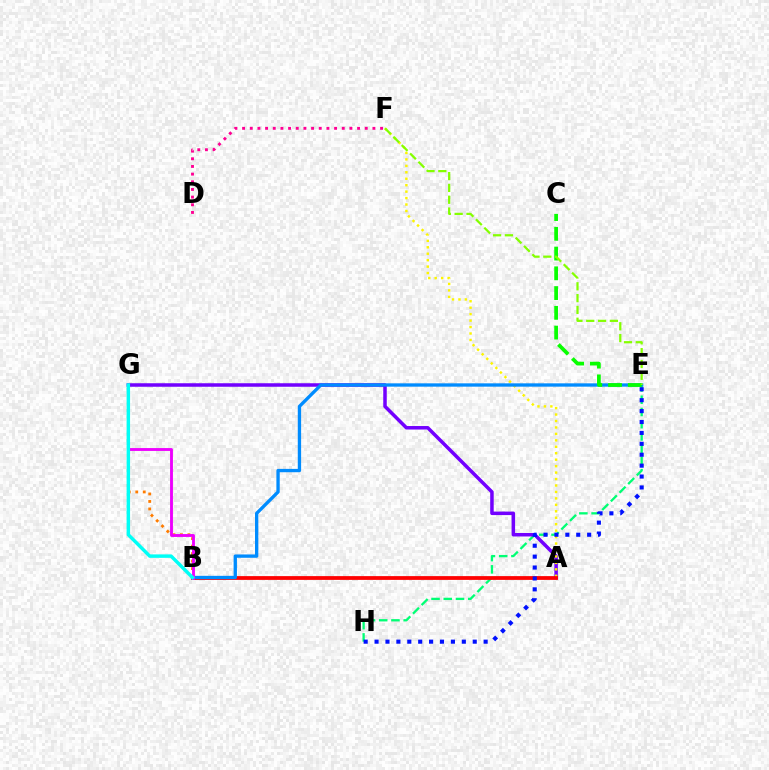{('E', 'H'): [{'color': '#00ff74', 'line_style': 'dashed', 'thickness': 1.66}, {'color': '#0010ff', 'line_style': 'dotted', 'thickness': 2.96}], ('A', 'G'): [{'color': '#7200ff', 'line_style': 'solid', 'thickness': 2.52}], ('A', 'F'): [{'color': '#fcf500', 'line_style': 'dotted', 'thickness': 1.75}], ('A', 'B'): [{'color': '#ff0000', 'line_style': 'solid', 'thickness': 2.72}], ('B', 'G'): [{'color': '#ff7c00', 'line_style': 'dotted', 'thickness': 2.04}, {'color': '#ee00ff', 'line_style': 'solid', 'thickness': 2.07}, {'color': '#00fff6', 'line_style': 'solid', 'thickness': 2.48}], ('D', 'F'): [{'color': '#ff0094', 'line_style': 'dotted', 'thickness': 2.08}], ('B', 'E'): [{'color': '#008cff', 'line_style': 'solid', 'thickness': 2.39}], ('C', 'E'): [{'color': '#08ff00', 'line_style': 'dashed', 'thickness': 2.68}], ('E', 'F'): [{'color': '#84ff00', 'line_style': 'dashed', 'thickness': 1.61}]}